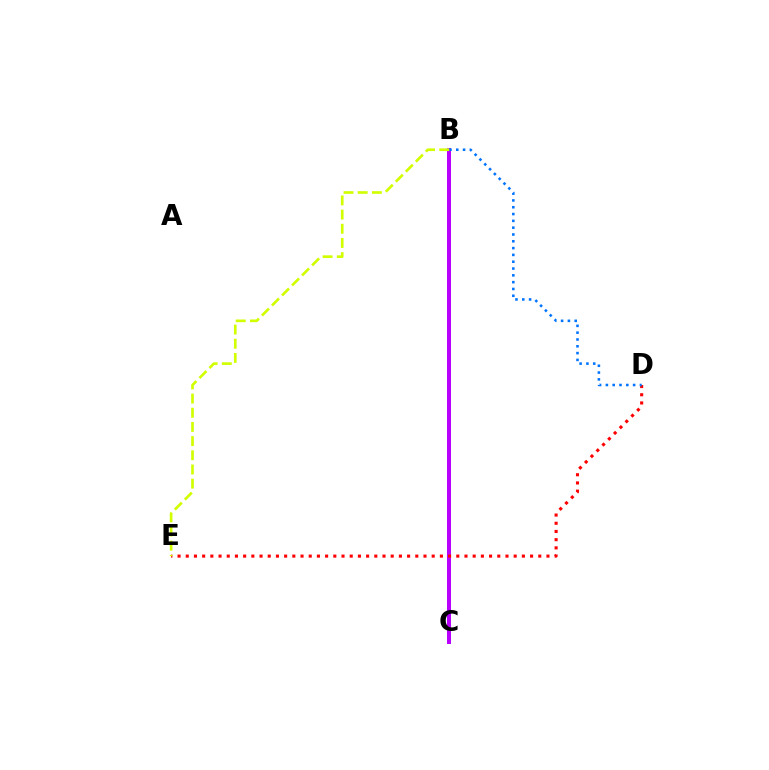{('B', 'C'): [{'color': '#00ff5c', 'line_style': 'dashed', 'thickness': 2.59}, {'color': '#b900ff', 'line_style': 'solid', 'thickness': 2.88}], ('D', 'E'): [{'color': '#ff0000', 'line_style': 'dotted', 'thickness': 2.23}], ('B', 'D'): [{'color': '#0074ff', 'line_style': 'dotted', 'thickness': 1.85}], ('B', 'E'): [{'color': '#d1ff00', 'line_style': 'dashed', 'thickness': 1.93}]}